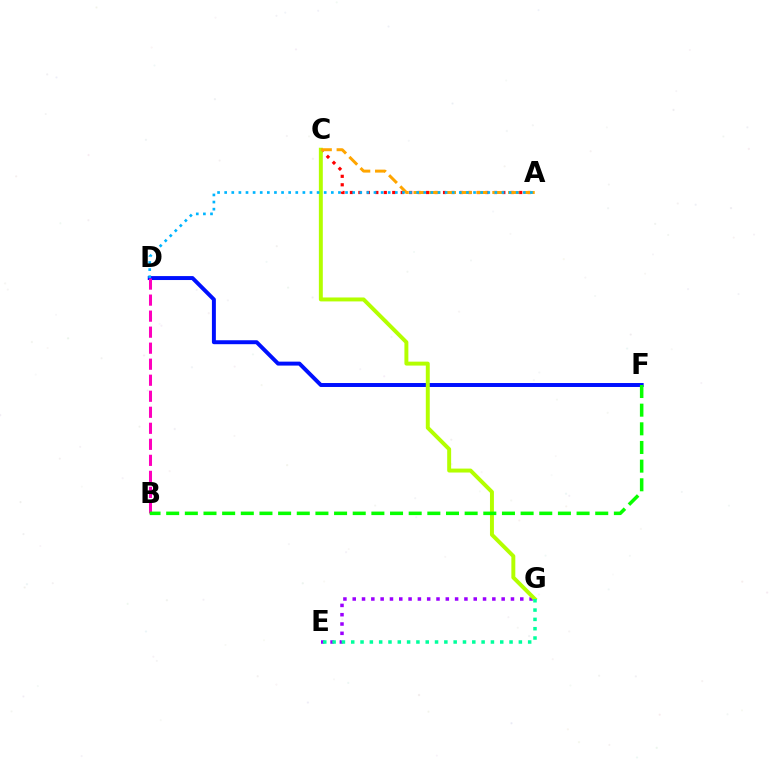{('A', 'C'): [{'color': '#ff0000', 'line_style': 'dotted', 'thickness': 2.3}, {'color': '#ffa500', 'line_style': 'dashed', 'thickness': 2.14}], ('E', 'G'): [{'color': '#9b00ff', 'line_style': 'dotted', 'thickness': 2.53}, {'color': '#00ff9d', 'line_style': 'dotted', 'thickness': 2.53}], ('D', 'F'): [{'color': '#0010ff', 'line_style': 'solid', 'thickness': 2.84}], ('C', 'G'): [{'color': '#b3ff00', 'line_style': 'solid', 'thickness': 2.84}], ('B', 'D'): [{'color': '#ff00bd', 'line_style': 'dashed', 'thickness': 2.18}], ('A', 'D'): [{'color': '#00b5ff', 'line_style': 'dotted', 'thickness': 1.93}], ('B', 'F'): [{'color': '#08ff00', 'line_style': 'dashed', 'thickness': 2.53}]}